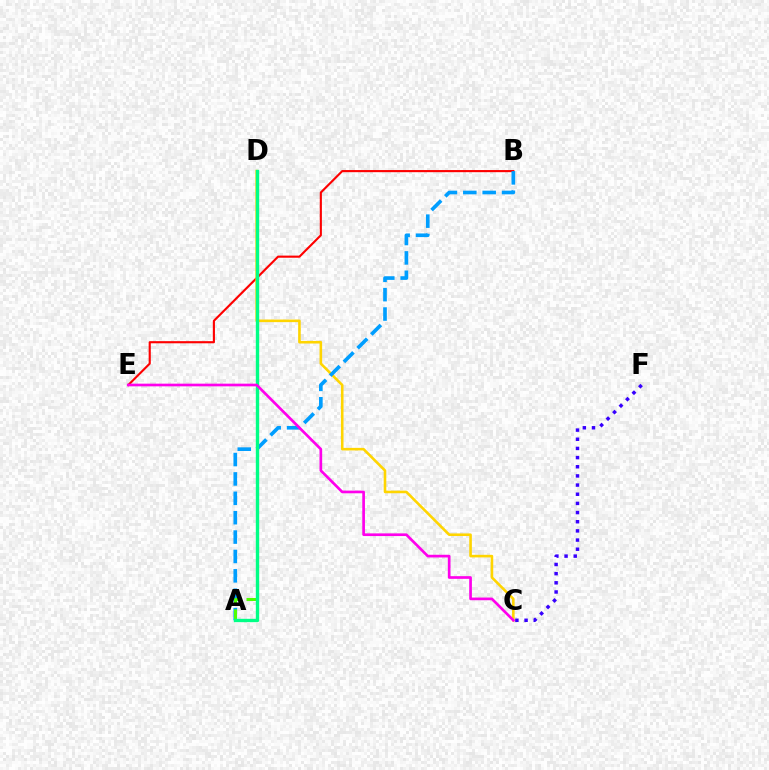{('B', 'E'): [{'color': '#ff0000', 'line_style': 'solid', 'thickness': 1.53}], ('C', 'D'): [{'color': '#ffd500', 'line_style': 'solid', 'thickness': 1.86}], ('C', 'F'): [{'color': '#3700ff', 'line_style': 'dotted', 'thickness': 2.49}], ('A', 'B'): [{'color': '#009eff', 'line_style': 'dashed', 'thickness': 2.63}], ('A', 'D'): [{'color': '#4fff00', 'line_style': 'dashed', 'thickness': 2.17}, {'color': '#00ff86', 'line_style': 'solid', 'thickness': 2.42}], ('C', 'E'): [{'color': '#ff00ed', 'line_style': 'solid', 'thickness': 1.93}]}